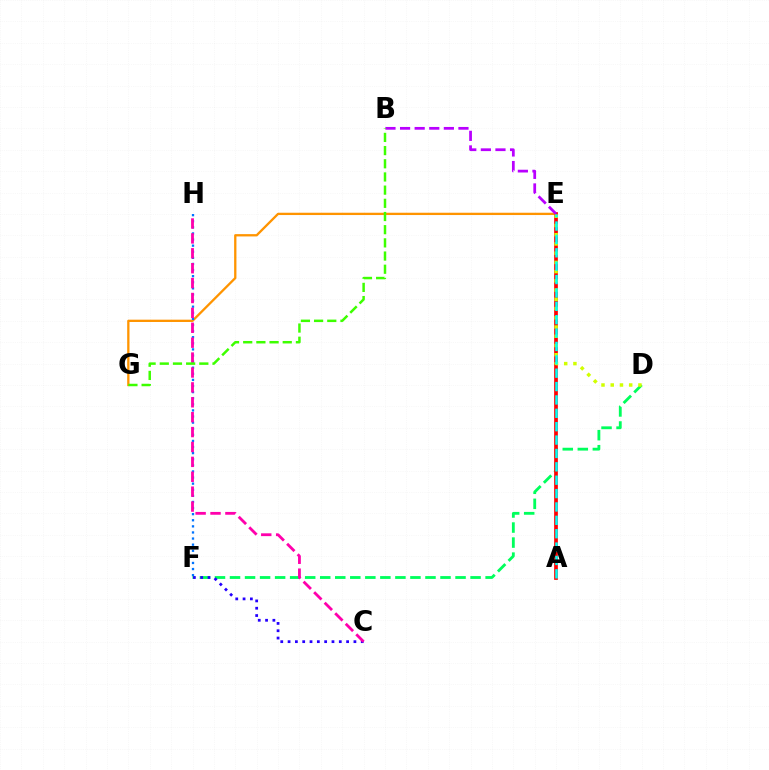{('E', 'G'): [{'color': '#ff9400', 'line_style': 'solid', 'thickness': 1.66}], ('F', 'H'): [{'color': '#0074ff', 'line_style': 'dotted', 'thickness': 1.66}], ('D', 'F'): [{'color': '#00ff5c', 'line_style': 'dashed', 'thickness': 2.04}], ('A', 'E'): [{'color': '#ff0000', 'line_style': 'solid', 'thickness': 2.66}, {'color': '#00fff6', 'line_style': 'dashed', 'thickness': 1.82}], ('B', 'E'): [{'color': '#b900ff', 'line_style': 'dashed', 'thickness': 1.98}], ('C', 'F'): [{'color': '#2500ff', 'line_style': 'dotted', 'thickness': 1.99}], ('C', 'H'): [{'color': '#ff00ac', 'line_style': 'dashed', 'thickness': 2.02}], ('D', 'E'): [{'color': '#d1ff00', 'line_style': 'dotted', 'thickness': 2.51}], ('B', 'G'): [{'color': '#3dff00', 'line_style': 'dashed', 'thickness': 1.79}]}